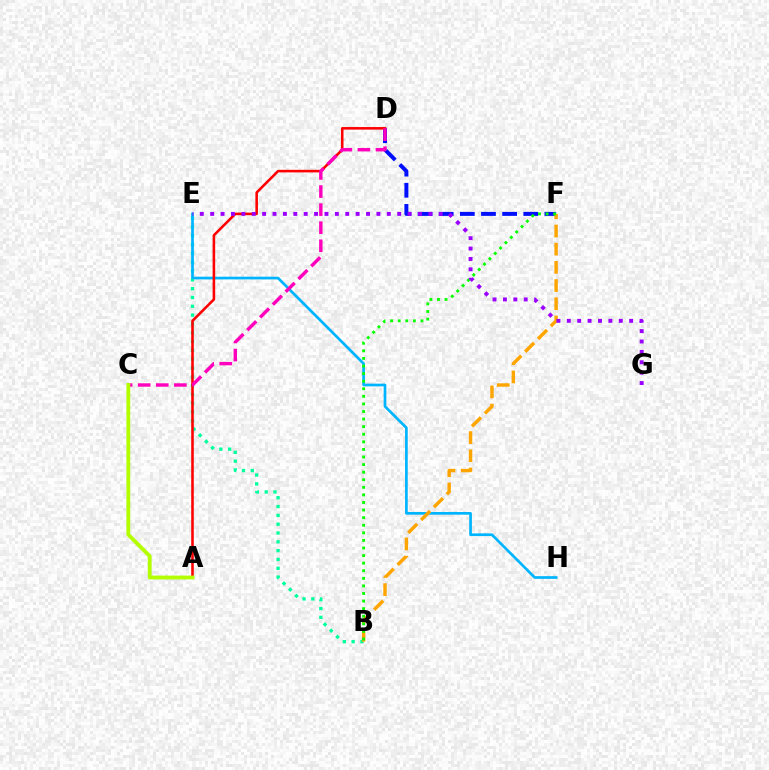{('B', 'E'): [{'color': '#00ff9d', 'line_style': 'dotted', 'thickness': 2.4}], ('D', 'F'): [{'color': '#0010ff', 'line_style': 'dashed', 'thickness': 2.87}], ('E', 'H'): [{'color': '#00b5ff', 'line_style': 'solid', 'thickness': 1.94}], ('B', 'F'): [{'color': '#ffa500', 'line_style': 'dashed', 'thickness': 2.47}, {'color': '#08ff00', 'line_style': 'dotted', 'thickness': 2.06}], ('A', 'D'): [{'color': '#ff0000', 'line_style': 'solid', 'thickness': 1.85}], ('C', 'D'): [{'color': '#ff00bd', 'line_style': 'dashed', 'thickness': 2.46}], ('E', 'G'): [{'color': '#9b00ff', 'line_style': 'dotted', 'thickness': 2.82}], ('A', 'C'): [{'color': '#b3ff00', 'line_style': 'solid', 'thickness': 2.74}]}